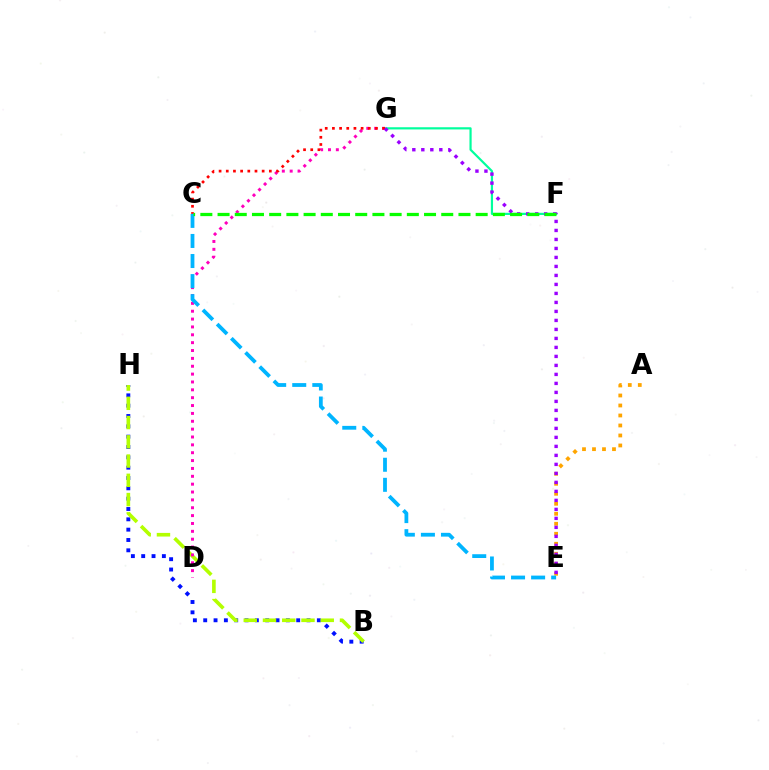{('B', 'H'): [{'color': '#0010ff', 'line_style': 'dotted', 'thickness': 2.81}, {'color': '#b3ff00', 'line_style': 'dashed', 'thickness': 2.62}], ('A', 'E'): [{'color': '#ffa500', 'line_style': 'dotted', 'thickness': 2.72}], ('F', 'G'): [{'color': '#00ff9d', 'line_style': 'solid', 'thickness': 1.58}], ('D', 'G'): [{'color': '#ff00bd', 'line_style': 'dotted', 'thickness': 2.14}], ('C', 'G'): [{'color': '#ff0000', 'line_style': 'dotted', 'thickness': 1.95}], ('E', 'G'): [{'color': '#9b00ff', 'line_style': 'dotted', 'thickness': 2.44}], ('C', 'E'): [{'color': '#00b5ff', 'line_style': 'dashed', 'thickness': 2.73}], ('C', 'F'): [{'color': '#08ff00', 'line_style': 'dashed', 'thickness': 2.34}]}